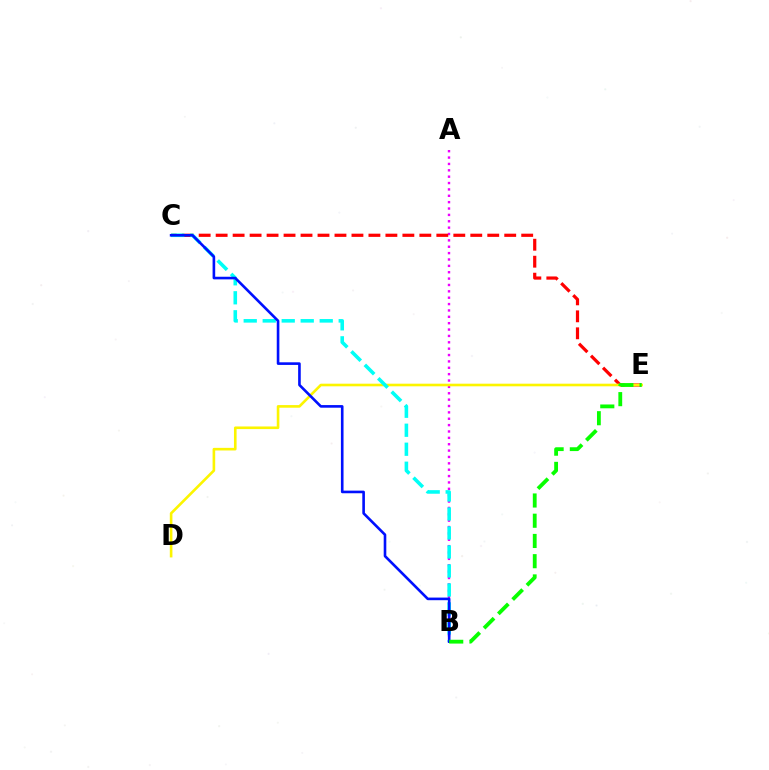{('A', 'B'): [{'color': '#ee00ff', 'line_style': 'dotted', 'thickness': 1.73}], ('C', 'E'): [{'color': '#ff0000', 'line_style': 'dashed', 'thickness': 2.31}], ('D', 'E'): [{'color': '#fcf500', 'line_style': 'solid', 'thickness': 1.88}], ('B', 'C'): [{'color': '#00fff6', 'line_style': 'dashed', 'thickness': 2.58}, {'color': '#0010ff', 'line_style': 'solid', 'thickness': 1.89}], ('B', 'E'): [{'color': '#08ff00', 'line_style': 'dashed', 'thickness': 2.75}]}